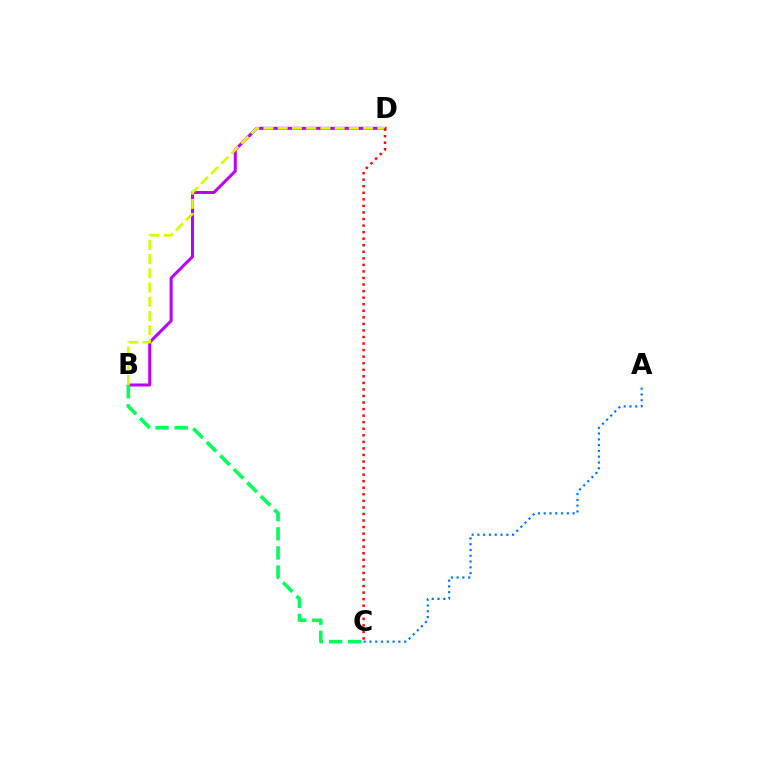{('B', 'D'): [{'color': '#b900ff', 'line_style': 'solid', 'thickness': 2.18}, {'color': '#d1ff00', 'line_style': 'dashed', 'thickness': 1.93}], ('A', 'C'): [{'color': '#0074ff', 'line_style': 'dotted', 'thickness': 1.57}], ('C', 'D'): [{'color': '#ff0000', 'line_style': 'dotted', 'thickness': 1.78}], ('B', 'C'): [{'color': '#00ff5c', 'line_style': 'dashed', 'thickness': 2.6}]}